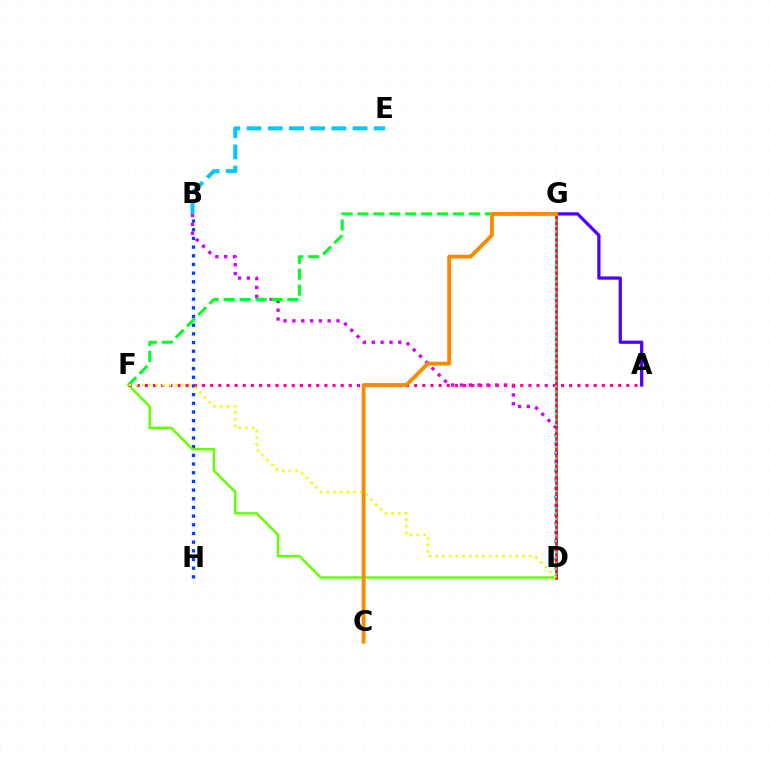{('B', 'D'): [{'color': '#d600ff', 'line_style': 'dotted', 'thickness': 2.4}], ('B', 'H'): [{'color': '#003fff', 'line_style': 'dotted', 'thickness': 2.36}], ('B', 'E'): [{'color': '#00c7ff', 'line_style': 'dashed', 'thickness': 2.88}], ('D', 'F'): [{'color': '#66ff00', 'line_style': 'solid', 'thickness': 1.76}, {'color': '#eeff00', 'line_style': 'dotted', 'thickness': 1.82}], ('D', 'G'): [{'color': '#ff0000', 'line_style': 'solid', 'thickness': 1.85}, {'color': '#00ffaf', 'line_style': 'dotted', 'thickness': 1.5}], ('F', 'G'): [{'color': '#00ff27', 'line_style': 'dashed', 'thickness': 2.16}], ('A', 'F'): [{'color': '#ff00a0', 'line_style': 'dotted', 'thickness': 2.22}], ('A', 'G'): [{'color': '#4f00ff', 'line_style': 'solid', 'thickness': 2.33}], ('C', 'G'): [{'color': '#ff8800', 'line_style': 'solid', 'thickness': 2.76}]}